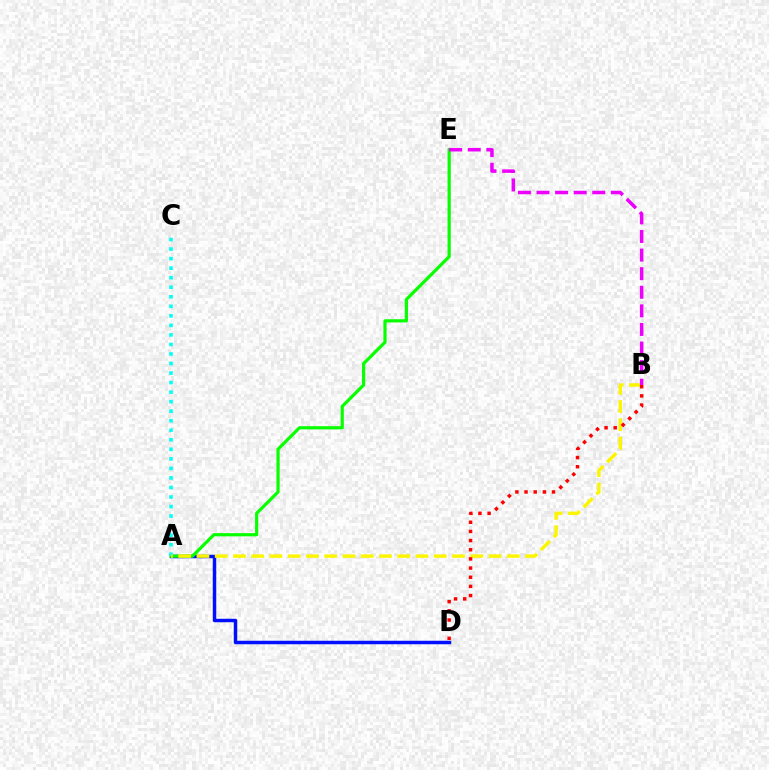{('A', 'D'): [{'color': '#0010ff', 'line_style': 'solid', 'thickness': 2.51}], ('A', 'E'): [{'color': '#08ff00', 'line_style': 'solid', 'thickness': 2.3}], ('A', 'C'): [{'color': '#00fff6', 'line_style': 'dotted', 'thickness': 2.59}], ('A', 'B'): [{'color': '#fcf500', 'line_style': 'dashed', 'thickness': 2.48}], ('B', 'E'): [{'color': '#ee00ff', 'line_style': 'dashed', 'thickness': 2.53}], ('B', 'D'): [{'color': '#ff0000', 'line_style': 'dotted', 'thickness': 2.49}]}